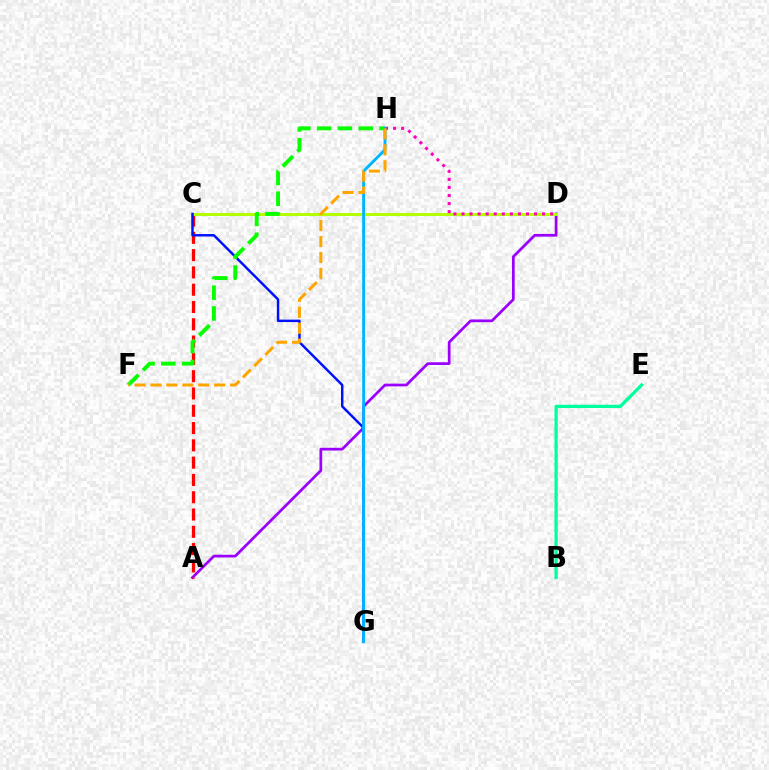{('A', 'D'): [{'color': '#9b00ff', 'line_style': 'solid', 'thickness': 1.97}], ('A', 'C'): [{'color': '#ff0000', 'line_style': 'dashed', 'thickness': 2.35}], ('B', 'E'): [{'color': '#00ff9d', 'line_style': 'solid', 'thickness': 2.34}], ('C', 'D'): [{'color': '#b3ff00', 'line_style': 'solid', 'thickness': 2.14}], ('D', 'H'): [{'color': '#ff00bd', 'line_style': 'dotted', 'thickness': 2.19}], ('C', 'G'): [{'color': '#0010ff', 'line_style': 'solid', 'thickness': 1.76}], ('F', 'H'): [{'color': '#08ff00', 'line_style': 'dashed', 'thickness': 2.83}, {'color': '#ffa500', 'line_style': 'dashed', 'thickness': 2.16}], ('G', 'H'): [{'color': '#00b5ff', 'line_style': 'solid', 'thickness': 2.08}]}